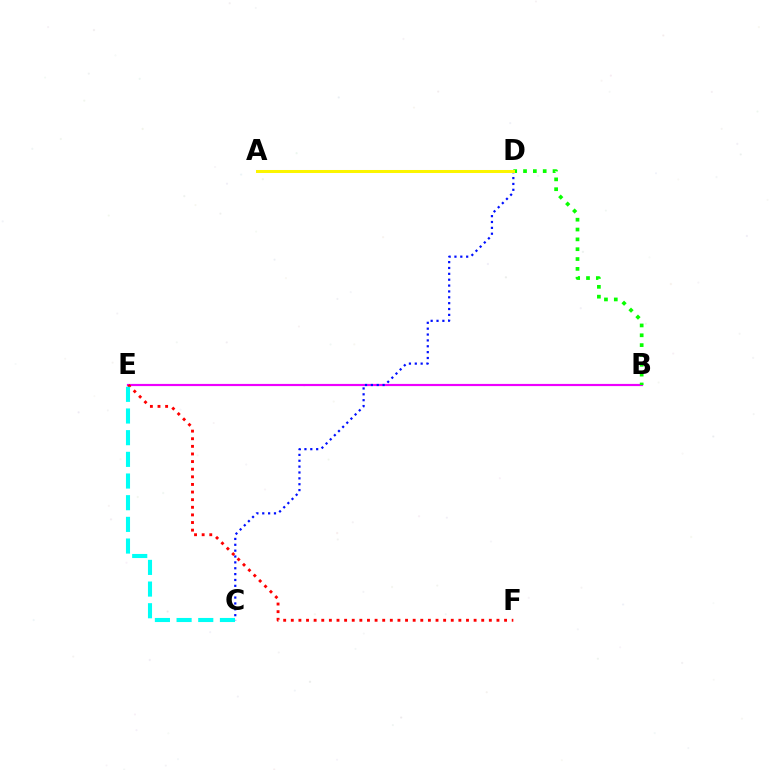{('B', 'E'): [{'color': '#ee00ff', 'line_style': 'solid', 'thickness': 1.57}], ('B', 'D'): [{'color': '#08ff00', 'line_style': 'dotted', 'thickness': 2.67}], ('C', 'D'): [{'color': '#0010ff', 'line_style': 'dotted', 'thickness': 1.59}], ('E', 'F'): [{'color': '#ff0000', 'line_style': 'dotted', 'thickness': 2.07}], ('C', 'E'): [{'color': '#00fff6', 'line_style': 'dashed', 'thickness': 2.94}], ('A', 'D'): [{'color': '#fcf500', 'line_style': 'solid', 'thickness': 2.17}]}